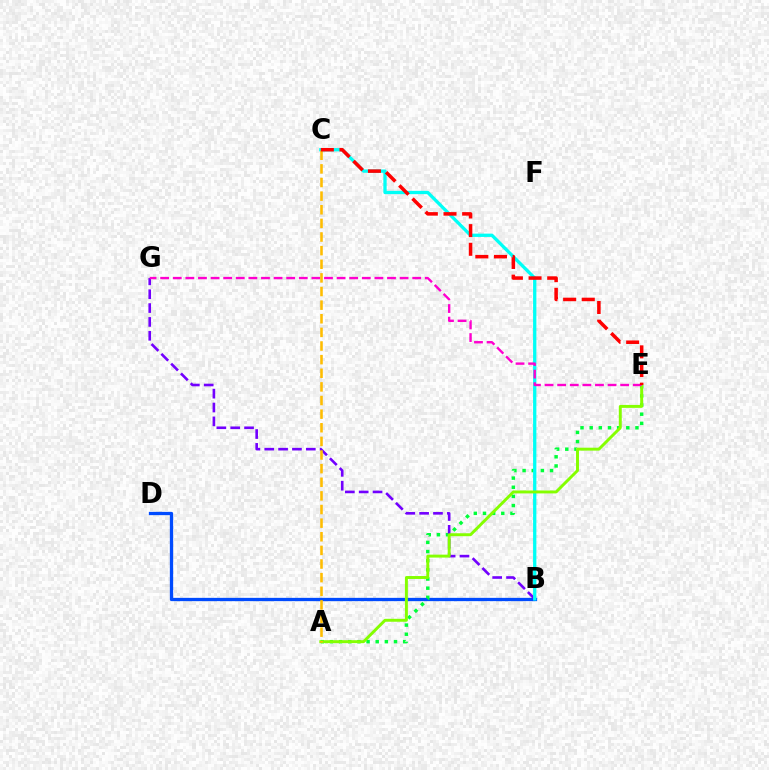{('B', 'D'): [{'color': '#004bff', 'line_style': 'solid', 'thickness': 2.37}], ('A', 'E'): [{'color': '#00ff39', 'line_style': 'dotted', 'thickness': 2.49}, {'color': '#84ff00', 'line_style': 'solid', 'thickness': 2.12}], ('B', 'G'): [{'color': '#7200ff', 'line_style': 'dashed', 'thickness': 1.88}], ('B', 'C'): [{'color': '#00fff6', 'line_style': 'solid', 'thickness': 2.37}], ('E', 'G'): [{'color': '#ff00cf', 'line_style': 'dashed', 'thickness': 1.71}], ('A', 'C'): [{'color': '#ffbd00', 'line_style': 'dashed', 'thickness': 1.85}], ('C', 'E'): [{'color': '#ff0000', 'line_style': 'dashed', 'thickness': 2.53}]}